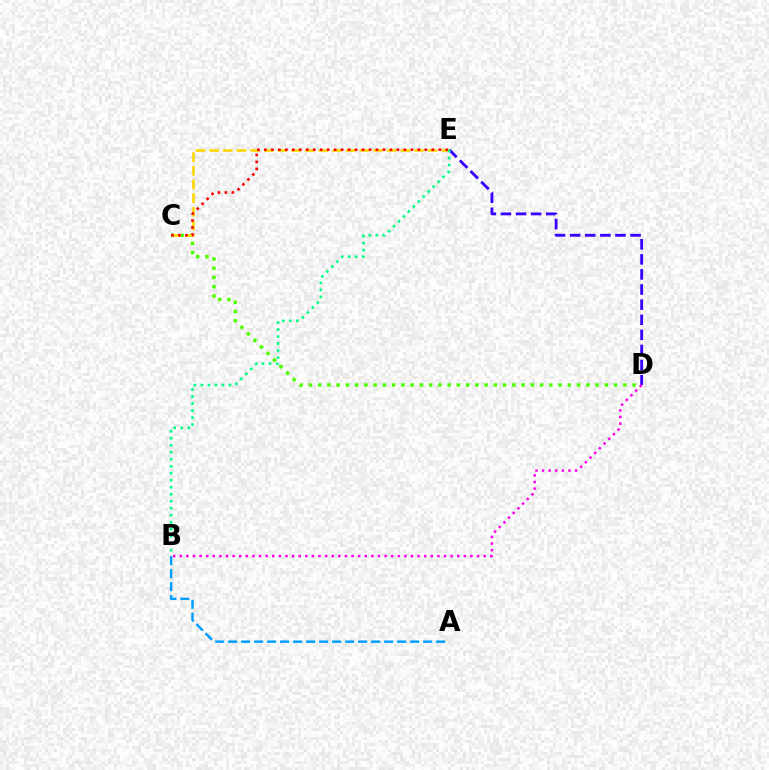{('C', 'D'): [{'color': '#4fff00', 'line_style': 'dotted', 'thickness': 2.51}], ('D', 'E'): [{'color': '#3700ff', 'line_style': 'dashed', 'thickness': 2.05}], ('C', 'E'): [{'color': '#ffd500', 'line_style': 'dashed', 'thickness': 1.85}, {'color': '#ff0000', 'line_style': 'dotted', 'thickness': 1.9}], ('B', 'D'): [{'color': '#ff00ed', 'line_style': 'dotted', 'thickness': 1.79}], ('A', 'B'): [{'color': '#009eff', 'line_style': 'dashed', 'thickness': 1.77}], ('B', 'E'): [{'color': '#00ff86', 'line_style': 'dotted', 'thickness': 1.9}]}